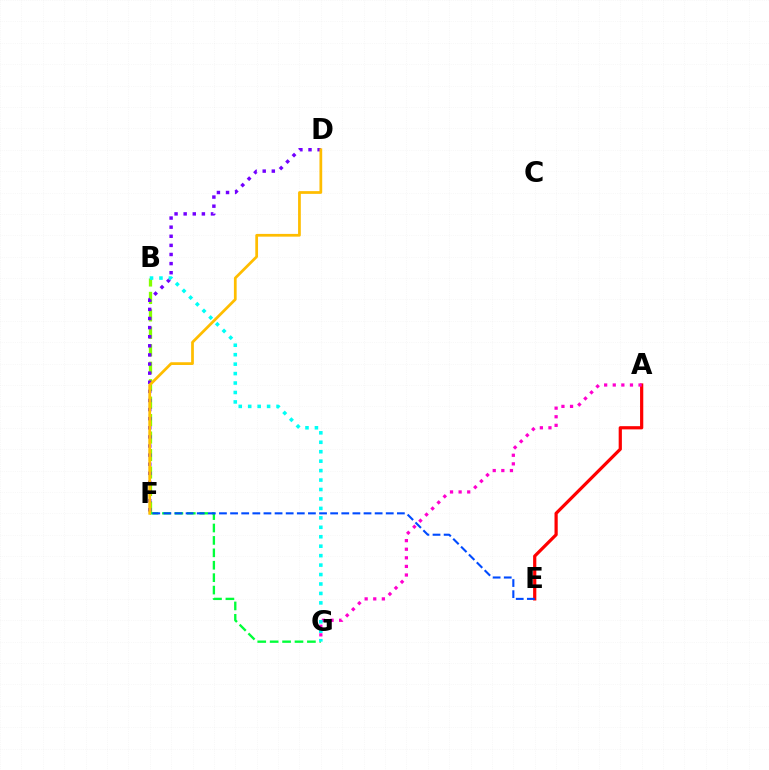{('B', 'F'): [{'color': '#84ff00', 'line_style': 'dashed', 'thickness': 2.37}], ('F', 'G'): [{'color': '#00ff39', 'line_style': 'dashed', 'thickness': 1.69}], ('D', 'F'): [{'color': '#7200ff', 'line_style': 'dotted', 'thickness': 2.47}, {'color': '#ffbd00', 'line_style': 'solid', 'thickness': 1.98}], ('A', 'E'): [{'color': '#ff0000', 'line_style': 'solid', 'thickness': 2.31}], ('A', 'G'): [{'color': '#ff00cf', 'line_style': 'dotted', 'thickness': 2.34}], ('E', 'F'): [{'color': '#004bff', 'line_style': 'dashed', 'thickness': 1.51}], ('B', 'G'): [{'color': '#00fff6', 'line_style': 'dotted', 'thickness': 2.57}]}